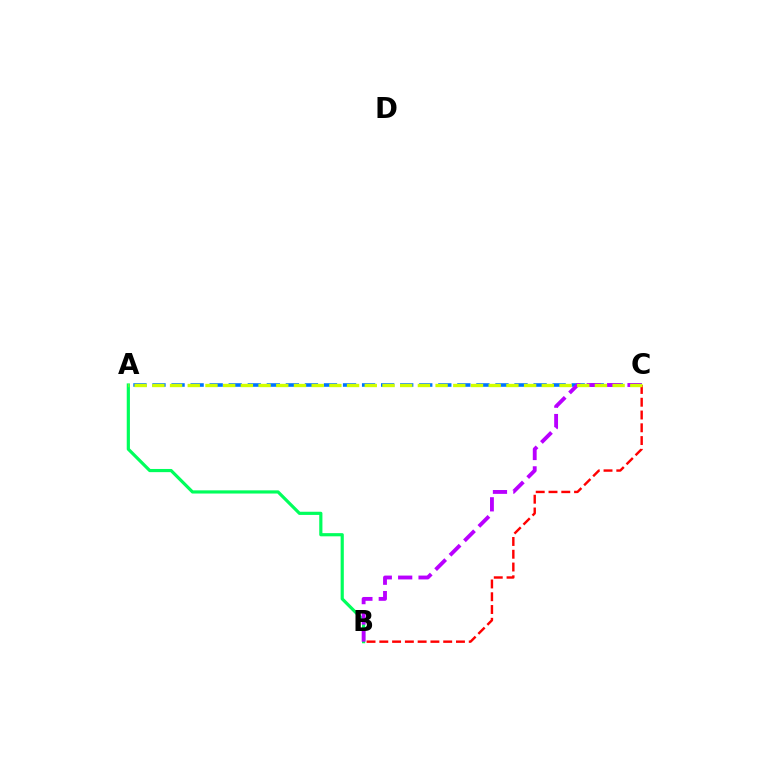{('A', 'B'): [{'color': '#00ff5c', 'line_style': 'solid', 'thickness': 2.29}], ('A', 'C'): [{'color': '#0074ff', 'line_style': 'dashed', 'thickness': 2.59}, {'color': '#d1ff00', 'line_style': 'dashed', 'thickness': 2.4}], ('B', 'C'): [{'color': '#b900ff', 'line_style': 'dashed', 'thickness': 2.77}, {'color': '#ff0000', 'line_style': 'dashed', 'thickness': 1.74}]}